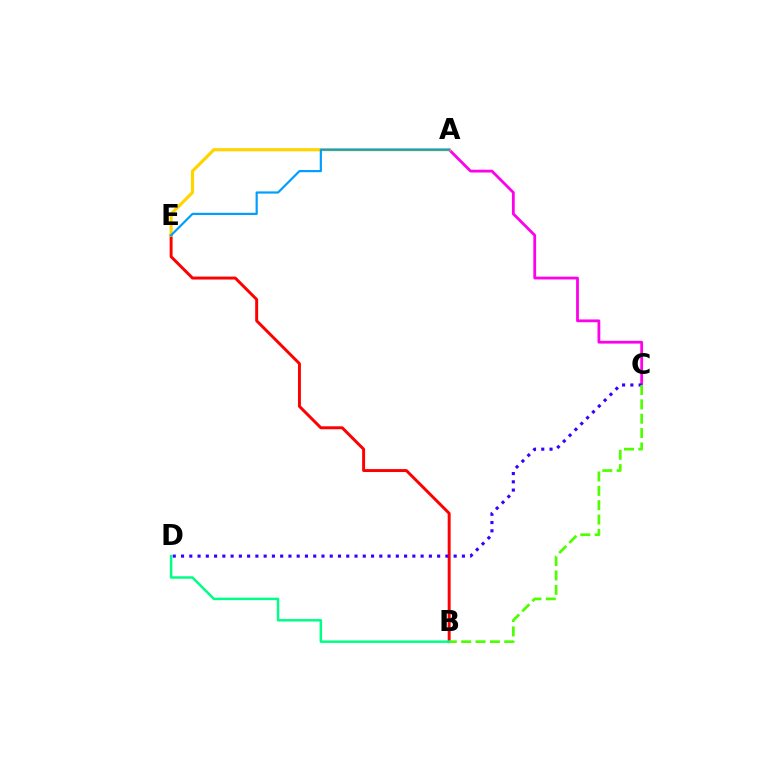{('A', 'C'): [{'color': '#ff00ed', 'line_style': 'solid', 'thickness': 2.01}], ('B', 'E'): [{'color': '#ff0000', 'line_style': 'solid', 'thickness': 2.12}], ('A', 'E'): [{'color': '#ffd500', 'line_style': 'solid', 'thickness': 2.29}, {'color': '#009eff', 'line_style': 'solid', 'thickness': 1.58}], ('C', 'D'): [{'color': '#3700ff', 'line_style': 'dotted', 'thickness': 2.24}], ('B', 'C'): [{'color': '#4fff00', 'line_style': 'dashed', 'thickness': 1.95}], ('B', 'D'): [{'color': '#00ff86', 'line_style': 'solid', 'thickness': 1.79}]}